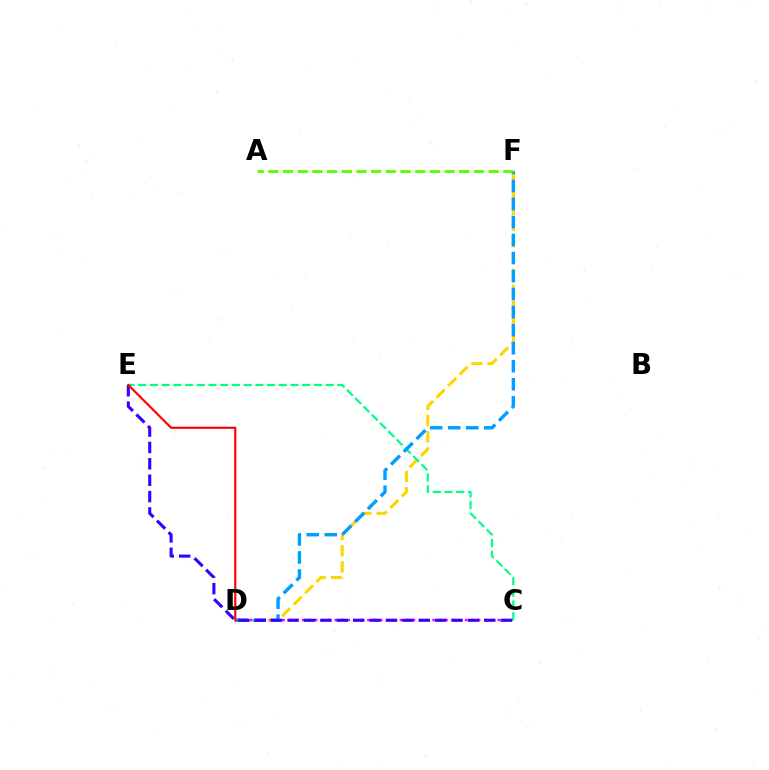{('D', 'F'): [{'color': '#ffd500', 'line_style': 'dashed', 'thickness': 2.2}, {'color': '#009eff', 'line_style': 'dashed', 'thickness': 2.45}], ('C', 'D'): [{'color': '#ff00ed', 'line_style': 'dotted', 'thickness': 1.77}], ('C', 'E'): [{'color': '#00ff86', 'line_style': 'dashed', 'thickness': 1.59}, {'color': '#3700ff', 'line_style': 'dashed', 'thickness': 2.23}], ('A', 'F'): [{'color': '#4fff00', 'line_style': 'dashed', 'thickness': 2.0}], ('D', 'E'): [{'color': '#ff0000', 'line_style': 'solid', 'thickness': 1.56}]}